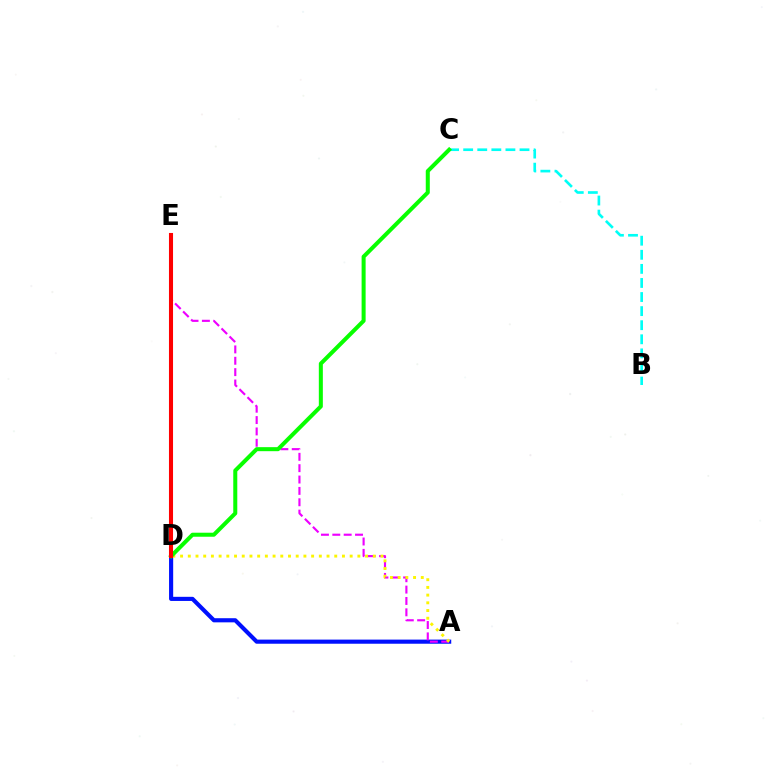{('B', 'C'): [{'color': '#00fff6', 'line_style': 'dashed', 'thickness': 1.91}], ('A', 'D'): [{'color': '#0010ff', 'line_style': 'solid', 'thickness': 2.97}, {'color': '#fcf500', 'line_style': 'dotted', 'thickness': 2.09}], ('A', 'E'): [{'color': '#ee00ff', 'line_style': 'dashed', 'thickness': 1.54}], ('C', 'D'): [{'color': '#08ff00', 'line_style': 'solid', 'thickness': 2.9}], ('D', 'E'): [{'color': '#ff0000', 'line_style': 'solid', 'thickness': 2.93}]}